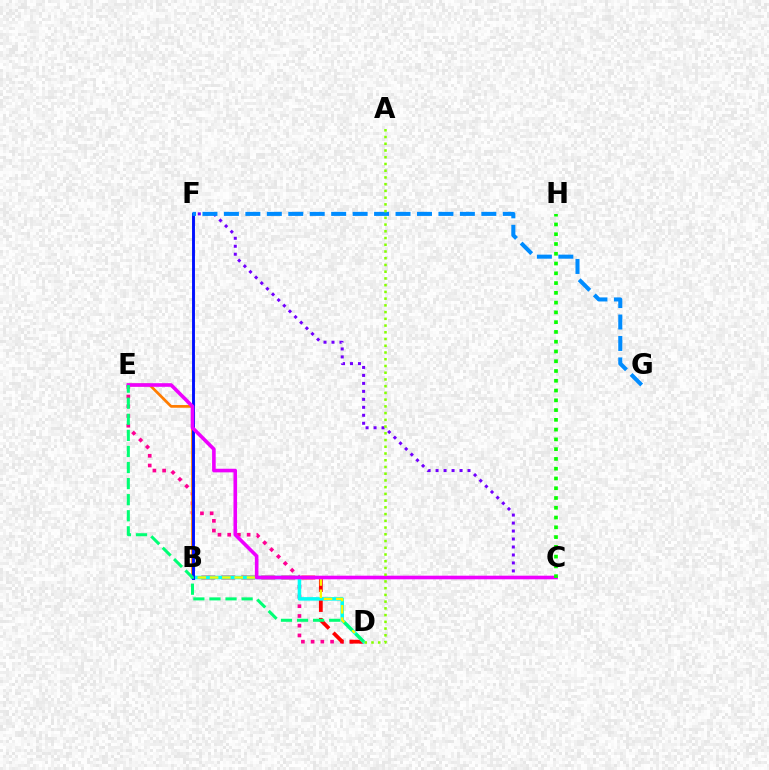{('D', 'E'): [{'color': '#ff0094', 'line_style': 'dotted', 'thickness': 2.64}, {'color': '#00ff74', 'line_style': 'dashed', 'thickness': 2.18}], ('B', 'D'): [{'color': '#ff0000', 'line_style': 'dashed', 'thickness': 2.72}, {'color': '#00fff6', 'line_style': 'solid', 'thickness': 2.54}, {'color': '#fcf500', 'line_style': 'dashed', 'thickness': 1.67}], ('B', 'E'): [{'color': '#ff7c00', 'line_style': 'solid', 'thickness': 1.96}], ('C', 'F'): [{'color': '#7200ff', 'line_style': 'dotted', 'thickness': 2.17}], ('B', 'F'): [{'color': '#0010ff', 'line_style': 'solid', 'thickness': 2.1}], ('F', 'G'): [{'color': '#008cff', 'line_style': 'dashed', 'thickness': 2.91}], ('C', 'E'): [{'color': '#ee00ff', 'line_style': 'solid', 'thickness': 2.6}], ('A', 'D'): [{'color': '#84ff00', 'line_style': 'dotted', 'thickness': 1.83}], ('C', 'H'): [{'color': '#08ff00', 'line_style': 'dotted', 'thickness': 2.65}]}